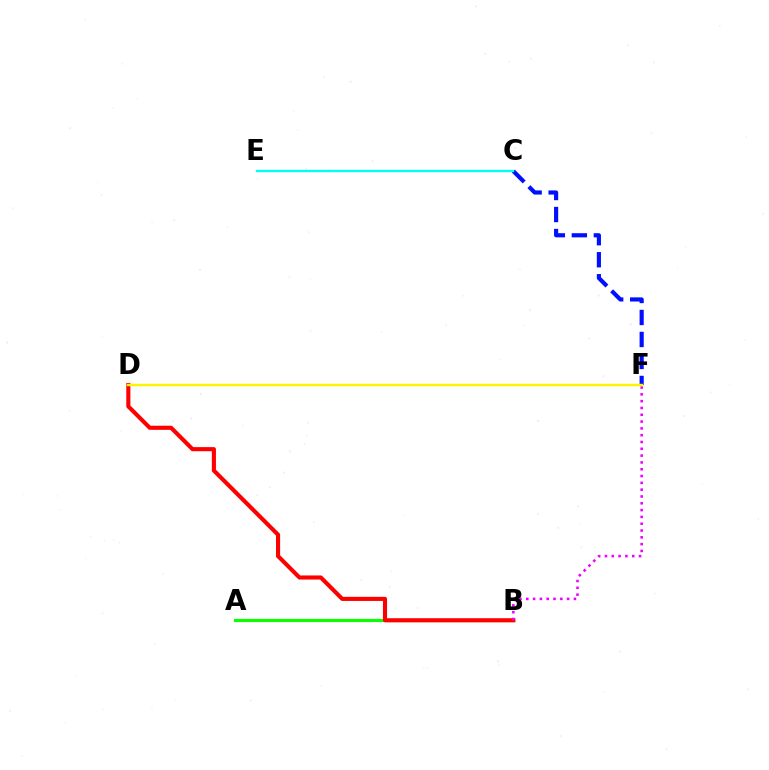{('A', 'B'): [{'color': '#08ff00', 'line_style': 'solid', 'thickness': 2.26}], ('C', 'F'): [{'color': '#0010ff', 'line_style': 'dashed', 'thickness': 2.99}], ('B', 'D'): [{'color': '#ff0000', 'line_style': 'solid', 'thickness': 2.96}], ('C', 'E'): [{'color': '#00fff6', 'line_style': 'solid', 'thickness': 1.68}], ('B', 'F'): [{'color': '#ee00ff', 'line_style': 'dotted', 'thickness': 1.85}], ('D', 'F'): [{'color': '#fcf500', 'line_style': 'solid', 'thickness': 1.77}]}